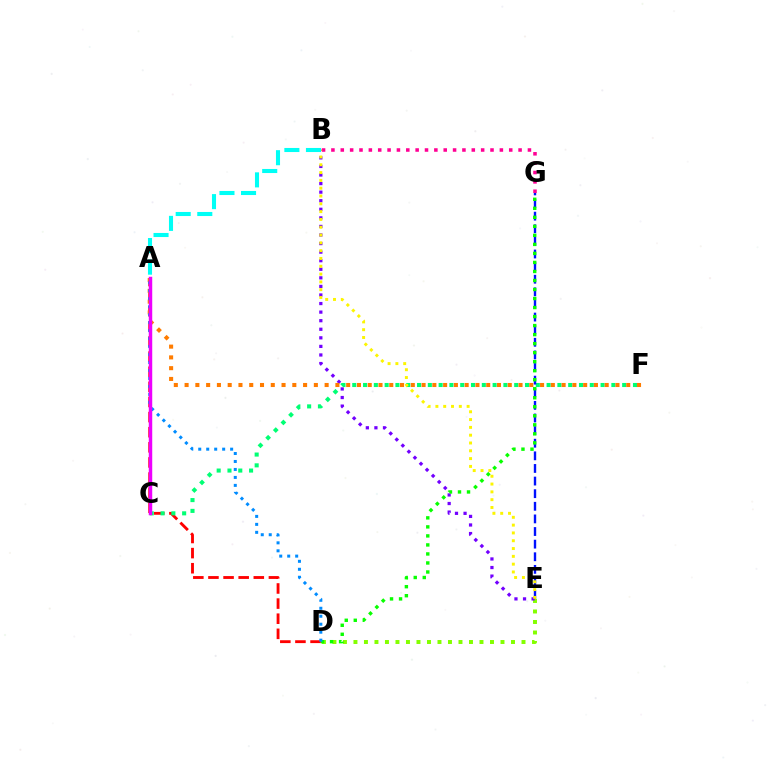{('A', 'D'): [{'color': '#ff0000', 'line_style': 'dashed', 'thickness': 2.05}, {'color': '#008cff', 'line_style': 'dotted', 'thickness': 2.17}], ('C', 'F'): [{'color': '#00ff74', 'line_style': 'dotted', 'thickness': 2.93}], ('D', 'E'): [{'color': '#84ff00', 'line_style': 'dotted', 'thickness': 2.85}], ('B', 'E'): [{'color': '#7200ff', 'line_style': 'dotted', 'thickness': 2.33}, {'color': '#fcf500', 'line_style': 'dotted', 'thickness': 2.12}], ('A', 'F'): [{'color': '#ff7c00', 'line_style': 'dotted', 'thickness': 2.93}], ('B', 'G'): [{'color': '#ff0094', 'line_style': 'dotted', 'thickness': 2.54}], ('E', 'G'): [{'color': '#0010ff', 'line_style': 'dashed', 'thickness': 1.71}], ('A', 'B'): [{'color': '#00fff6', 'line_style': 'dashed', 'thickness': 2.93}], ('D', 'G'): [{'color': '#08ff00', 'line_style': 'dotted', 'thickness': 2.45}], ('A', 'C'): [{'color': '#ee00ff', 'line_style': 'solid', 'thickness': 2.49}]}